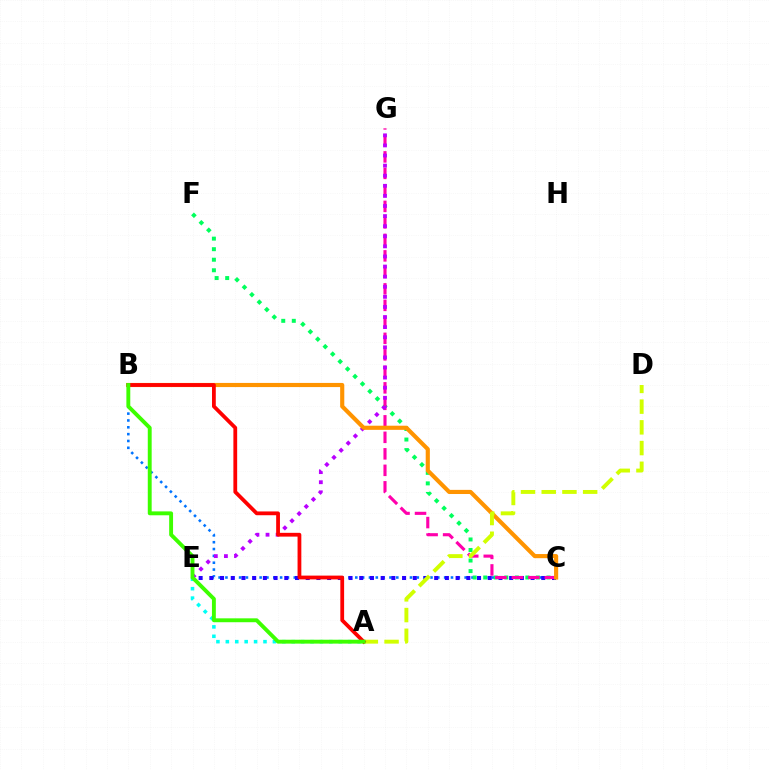{('B', 'C'): [{'color': '#0074ff', 'line_style': 'dotted', 'thickness': 1.86}, {'color': '#ff9400', 'line_style': 'solid', 'thickness': 2.98}], ('C', 'F'): [{'color': '#00ff5c', 'line_style': 'dotted', 'thickness': 2.86}], ('A', 'E'): [{'color': '#00fff6', 'line_style': 'dotted', 'thickness': 2.56}], ('C', 'E'): [{'color': '#2500ff', 'line_style': 'dotted', 'thickness': 2.91}], ('C', 'G'): [{'color': '#ff00ac', 'line_style': 'dashed', 'thickness': 2.24}], ('E', 'G'): [{'color': '#b900ff', 'line_style': 'dotted', 'thickness': 2.74}], ('A', 'D'): [{'color': '#d1ff00', 'line_style': 'dashed', 'thickness': 2.81}], ('A', 'B'): [{'color': '#ff0000', 'line_style': 'solid', 'thickness': 2.72}, {'color': '#3dff00', 'line_style': 'solid', 'thickness': 2.8}]}